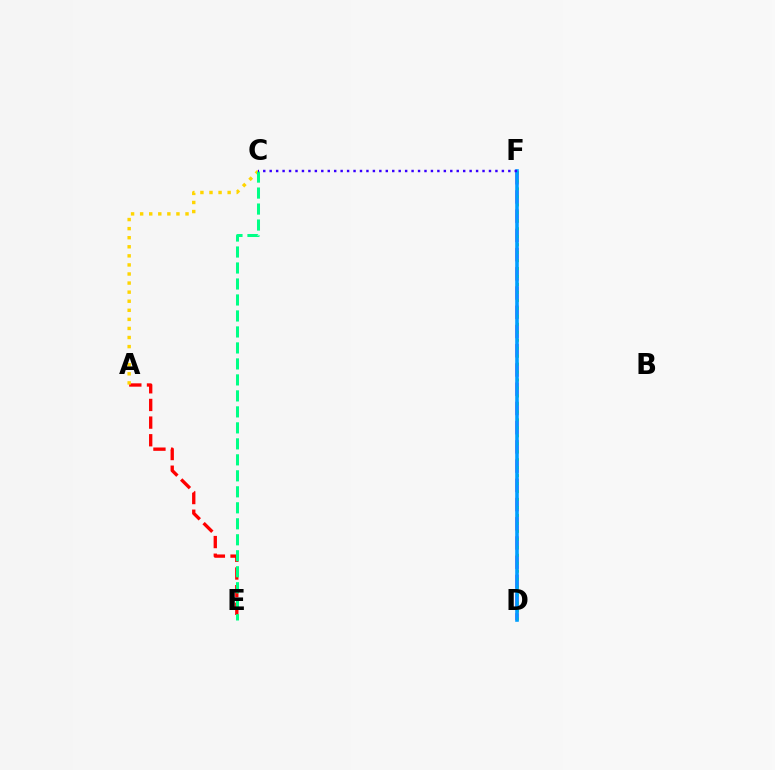{('A', 'E'): [{'color': '#ff0000', 'line_style': 'dashed', 'thickness': 2.4}], ('D', 'F'): [{'color': '#ff00ed', 'line_style': 'dashed', 'thickness': 2.61}, {'color': '#4fff00', 'line_style': 'dotted', 'thickness': 2.16}, {'color': '#009eff', 'line_style': 'solid', 'thickness': 2.59}], ('A', 'C'): [{'color': '#ffd500', 'line_style': 'dotted', 'thickness': 2.47}], ('C', 'E'): [{'color': '#00ff86', 'line_style': 'dashed', 'thickness': 2.17}], ('C', 'F'): [{'color': '#3700ff', 'line_style': 'dotted', 'thickness': 1.75}]}